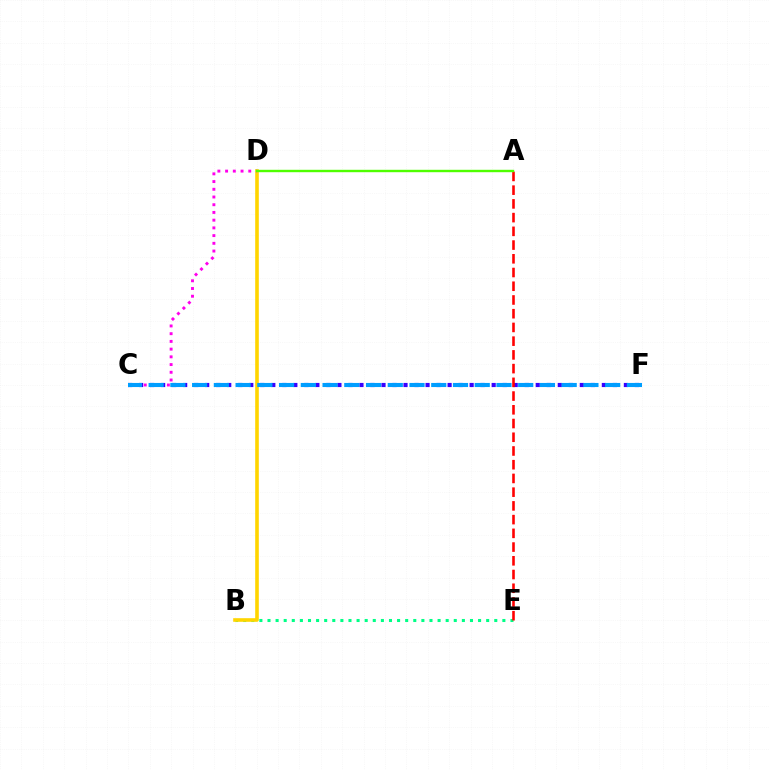{('B', 'E'): [{'color': '#00ff86', 'line_style': 'dotted', 'thickness': 2.2}], ('B', 'D'): [{'color': '#ffd500', 'line_style': 'solid', 'thickness': 2.6}], ('C', 'F'): [{'color': '#3700ff', 'line_style': 'dotted', 'thickness': 2.99}, {'color': '#009eff', 'line_style': 'dashed', 'thickness': 2.95}], ('C', 'D'): [{'color': '#ff00ed', 'line_style': 'dotted', 'thickness': 2.1}], ('A', 'E'): [{'color': '#ff0000', 'line_style': 'dashed', 'thickness': 1.86}], ('A', 'D'): [{'color': '#4fff00', 'line_style': 'solid', 'thickness': 1.73}]}